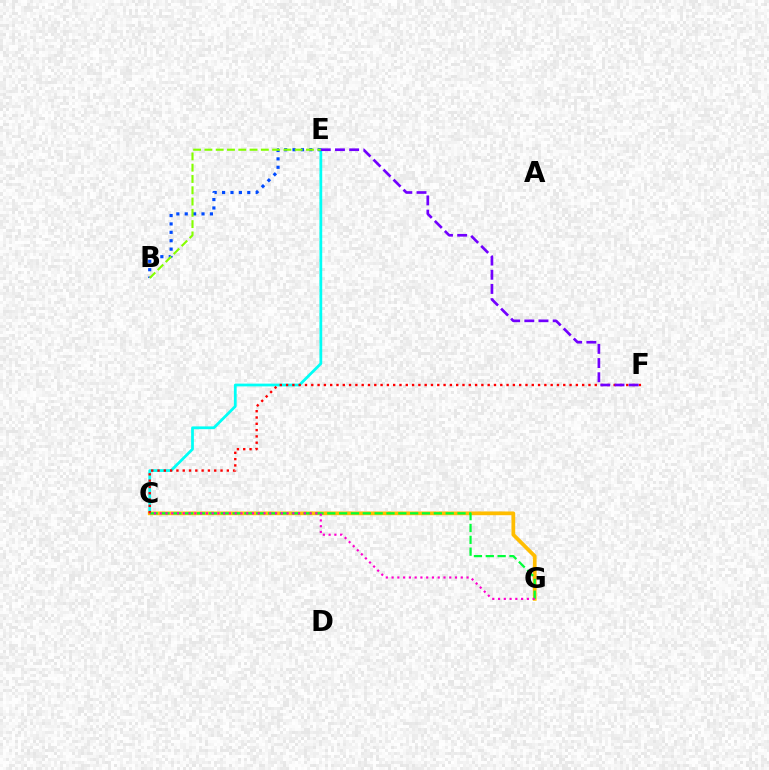{('C', 'E'): [{'color': '#00fff6', 'line_style': 'solid', 'thickness': 1.99}], ('B', 'E'): [{'color': '#004bff', 'line_style': 'dotted', 'thickness': 2.28}, {'color': '#84ff00', 'line_style': 'dashed', 'thickness': 1.53}], ('C', 'G'): [{'color': '#ffbd00', 'line_style': 'solid', 'thickness': 2.7}, {'color': '#00ff39', 'line_style': 'dashed', 'thickness': 1.61}, {'color': '#ff00cf', 'line_style': 'dotted', 'thickness': 1.57}], ('C', 'F'): [{'color': '#ff0000', 'line_style': 'dotted', 'thickness': 1.71}], ('E', 'F'): [{'color': '#7200ff', 'line_style': 'dashed', 'thickness': 1.93}]}